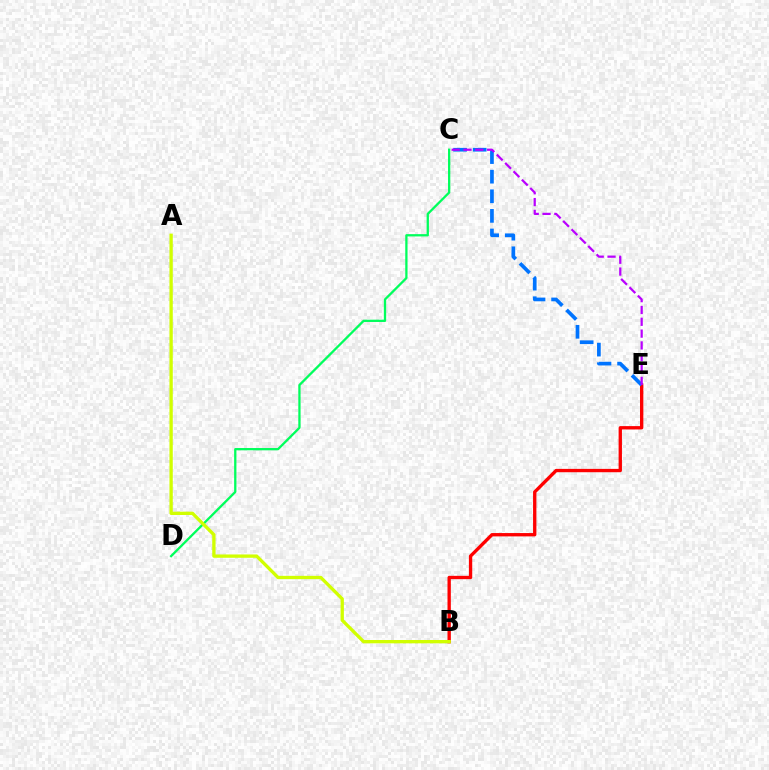{('B', 'E'): [{'color': '#ff0000', 'line_style': 'solid', 'thickness': 2.4}], ('C', 'D'): [{'color': '#00ff5c', 'line_style': 'solid', 'thickness': 1.65}], ('A', 'B'): [{'color': '#d1ff00', 'line_style': 'solid', 'thickness': 2.39}], ('C', 'E'): [{'color': '#0074ff', 'line_style': 'dashed', 'thickness': 2.66}, {'color': '#b900ff', 'line_style': 'dashed', 'thickness': 1.61}]}